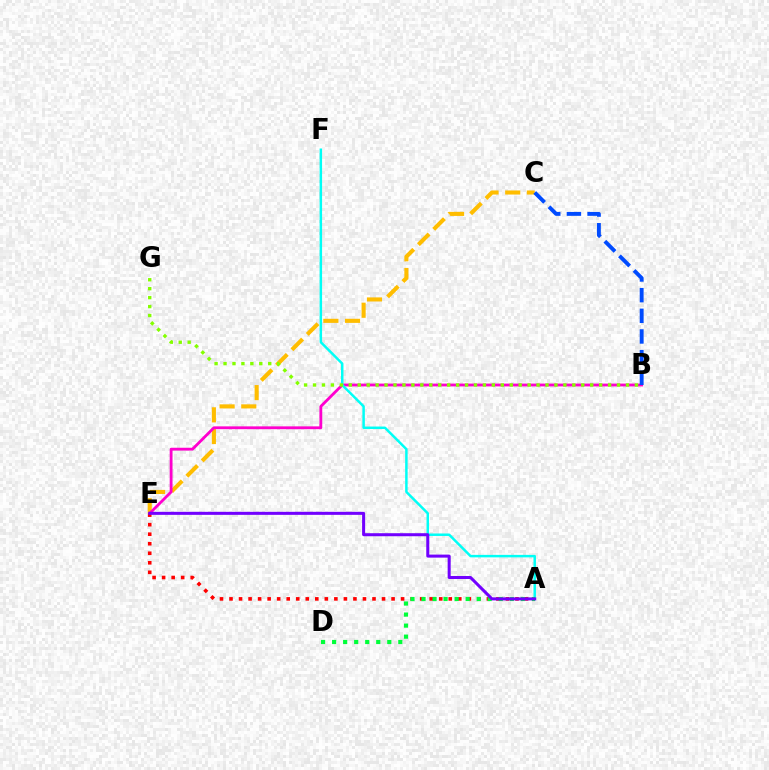{('C', 'E'): [{'color': '#ffbd00', 'line_style': 'dashed', 'thickness': 2.94}], ('B', 'E'): [{'color': '#ff00cf', 'line_style': 'solid', 'thickness': 2.04}], ('A', 'E'): [{'color': '#ff0000', 'line_style': 'dotted', 'thickness': 2.59}, {'color': '#7200ff', 'line_style': 'solid', 'thickness': 2.18}], ('A', 'F'): [{'color': '#00fff6', 'line_style': 'solid', 'thickness': 1.78}], ('B', 'C'): [{'color': '#004bff', 'line_style': 'dashed', 'thickness': 2.81}], ('B', 'G'): [{'color': '#84ff00', 'line_style': 'dotted', 'thickness': 2.43}], ('A', 'D'): [{'color': '#00ff39', 'line_style': 'dotted', 'thickness': 3.0}]}